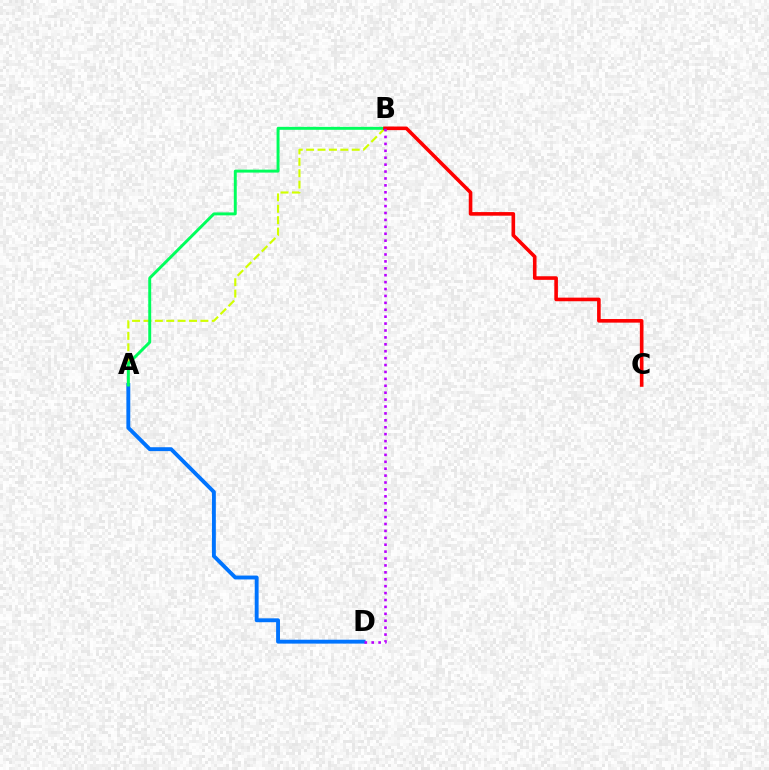{('A', 'B'): [{'color': '#d1ff00', 'line_style': 'dashed', 'thickness': 1.55}, {'color': '#00ff5c', 'line_style': 'solid', 'thickness': 2.12}], ('A', 'D'): [{'color': '#0074ff', 'line_style': 'solid', 'thickness': 2.8}], ('B', 'C'): [{'color': '#ff0000', 'line_style': 'solid', 'thickness': 2.59}], ('B', 'D'): [{'color': '#b900ff', 'line_style': 'dotted', 'thickness': 1.88}]}